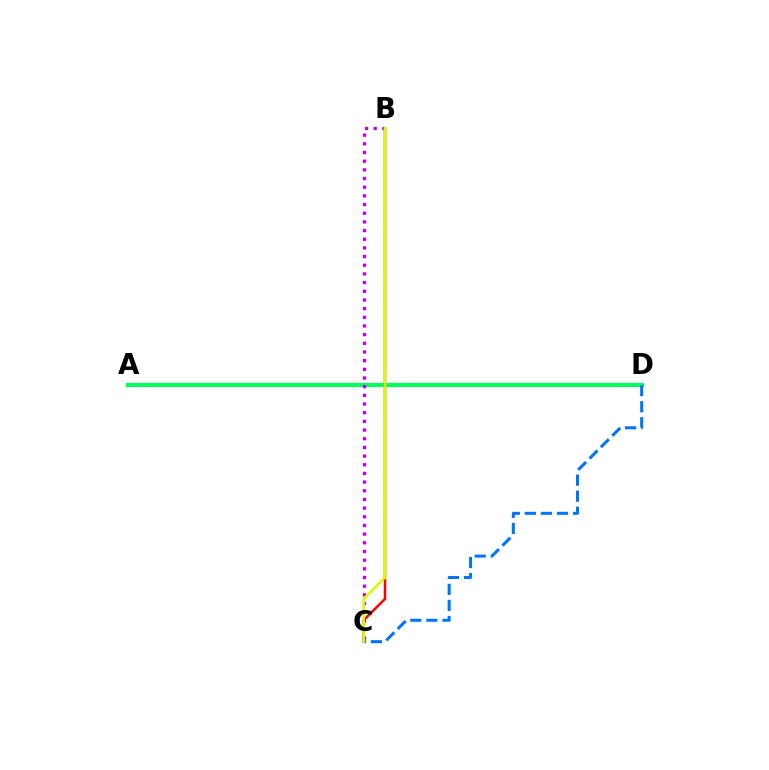{('A', 'D'): [{'color': '#00ff5c', 'line_style': 'solid', 'thickness': 2.98}], ('B', 'C'): [{'color': '#b900ff', 'line_style': 'dotted', 'thickness': 2.36}, {'color': '#ff0000', 'line_style': 'solid', 'thickness': 1.79}, {'color': '#d1ff00', 'line_style': 'solid', 'thickness': 1.9}], ('C', 'D'): [{'color': '#0074ff', 'line_style': 'dashed', 'thickness': 2.18}]}